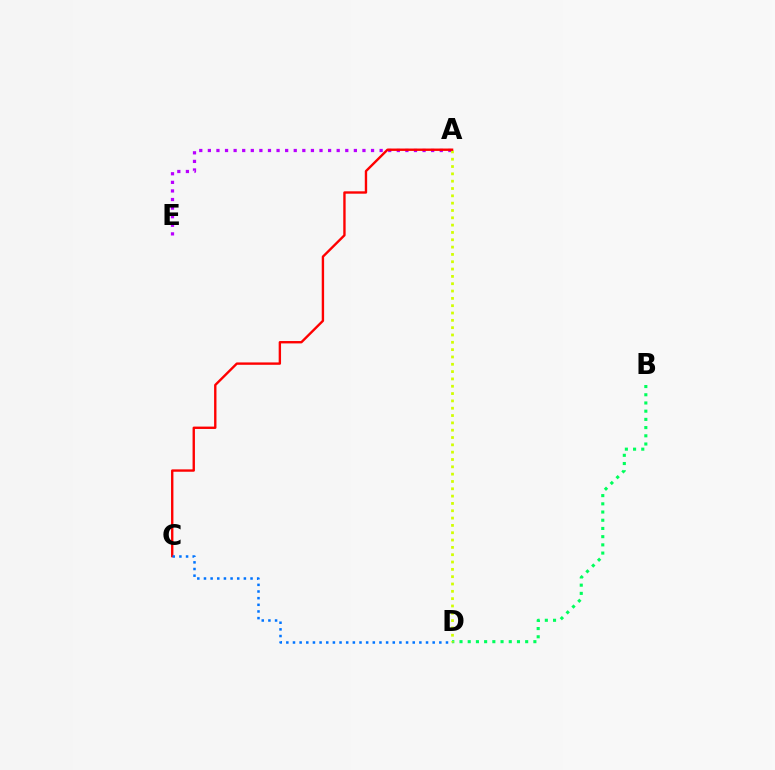{('B', 'D'): [{'color': '#00ff5c', 'line_style': 'dotted', 'thickness': 2.23}], ('A', 'E'): [{'color': '#b900ff', 'line_style': 'dotted', 'thickness': 2.33}], ('A', 'D'): [{'color': '#d1ff00', 'line_style': 'dotted', 'thickness': 1.99}], ('A', 'C'): [{'color': '#ff0000', 'line_style': 'solid', 'thickness': 1.71}], ('C', 'D'): [{'color': '#0074ff', 'line_style': 'dotted', 'thickness': 1.81}]}